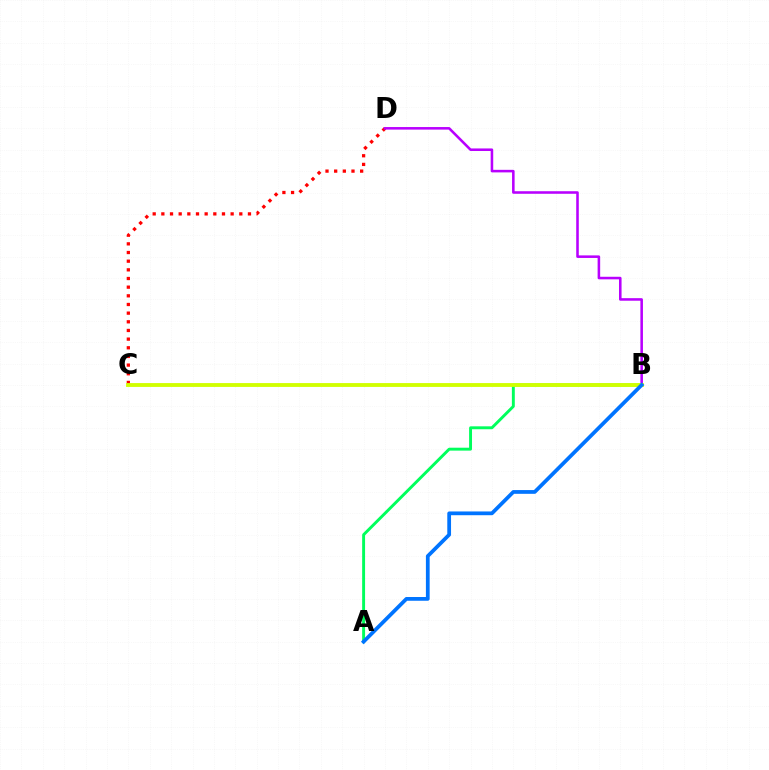{('C', 'D'): [{'color': '#ff0000', 'line_style': 'dotted', 'thickness': 2.35}], ('B', 'D'): [{'color': '#b900ff', 'line_style': 'solid', 'thickness': 1.84}], ('A', 'B'): [{'color': '#00ff5c', 'line_style': 'solid', 'thickness': 2.1}, {'color': '#0074ff', 'line_style': 'solid', 'thickness': 2.7}], ('B', 'C'): [{'color': '#d1ff00', 'line_style': 'solid', 'thickness': 2.77}]}